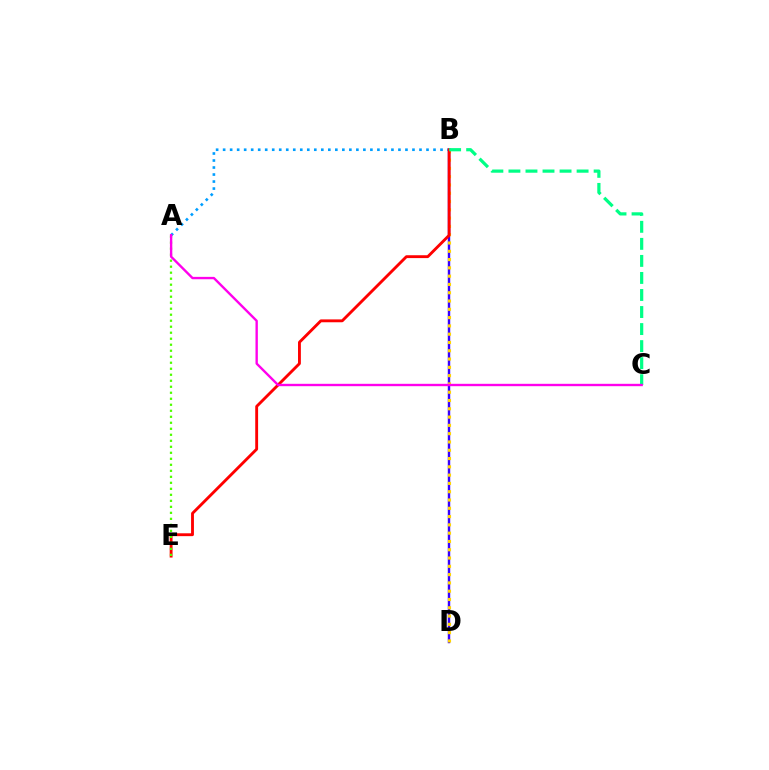{('B', 'D'): [{'color': '#3700ff', 'line_style': 'solid', 'thickness': 1.76}, {'color': '#ffd500', 'line_style': 'dotted', 'thickness': 2.25}], ('A', 'B'): [{'color': '#009eff', 'line_style': 'dotted', 'thickness': 1.91}], ('B', 'E'): [{'color': '#ff0000', 'line_style': 'solid', 'thickness': 2.06}], ('A', 'E'): [{'color': '#4fff00', 'line_style': 'dotted', 'thickness': 1.63}], ('B', 'C'): [{'color': '#00ff86', 'line_style': 'dashed', 'thickness': 2.32}], ('A', 'C'): [{'color': '#ff00ed', 'line_style': 'solid', 'thickness': 1.71}]}